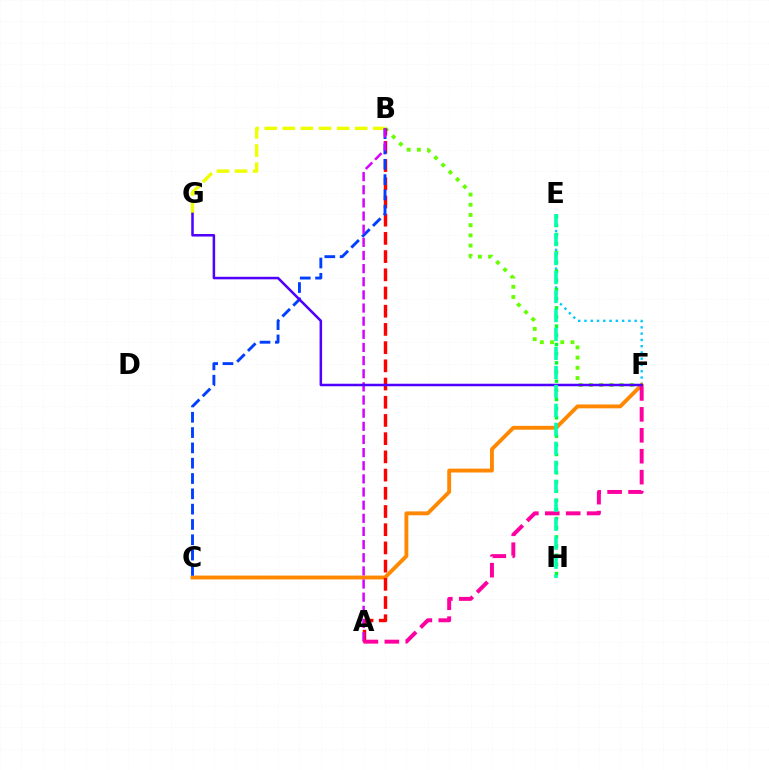{('E', 'F'): [{'color': '#00c7ff', 'line_style': 'dotted', 'thickness': 1.7}], ('B', 'F'): [{'color': '#66ff00', 'line_style': 'dotted', 'thickness': 2.77}], ('E', 'H'): [{'color': '#00ff27', 'line_style': 'dotted', 'thickness': 2.49}, {'color': '#00ffaf', 'line_style': 'dashed', 'thickness': 2.58}], ('B', 'G'): [{'color': '#eeff00', 'line_style': 'dashed', 'thickness': 2.46}], ('C', 'F'): [{'color': '#ff8800', 'line_style': 'solid', 'thickness': 2.78}], ('A', 'B'): [{'color': '#ff0000', 'line_style': 'dashed', 'thickness': 2.47}, {'color': '#d600ff', 'line_style': 'dashed', 'thickness': 1.79}], ('B', 'C'): [{'color': '#003fff', 'line_style': 'dashed', 'thickness': 2.08}], ('A', 'F'): [{'color': '#ff00a0', 'line_style': 'dashed', 'thickness': 2.84}], ('F', 'G'): [{'color': '#4f00ff', 'line_style': 'solid', 'thickness': 1.82}]}